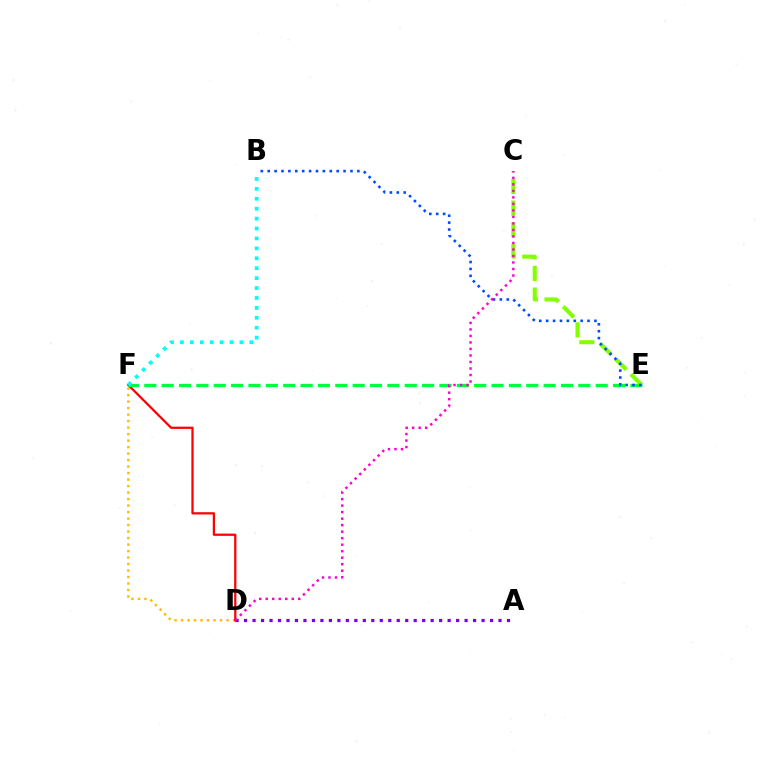{('D', 'F'): [{'color': '#ffbd00', 'line_style': 'dotted', 'thickness': 1.77}, {'color': '#ff0000', 'line_style': 'solid', 'thickness': 1.62}], ('E', 'F'): [{'color': '#00ff39', 'line_style': 'dashed', 'thickness': 2.36}], ('A', 'D'): [{'color': '#7200ff', 'line_style': 'dotted', 'thickness': 2.3}], ('C', 'E'): [{'color': '#84ff00', 'line_style': 'dashed', 'thickness': 2.94}], ('B', 'F'): [{'color': '#00fff6', 'line_style': 'dotted', 'thickness': 2.69}], ('B', 'E'): [{'color': '#004bff', 'line_style': 'dotted', 'thickness': 1.87}], ('C', 'D'): [{'color': '#ff00cf', 'line_style': 'dotted', 'thickness': 1.77}]}